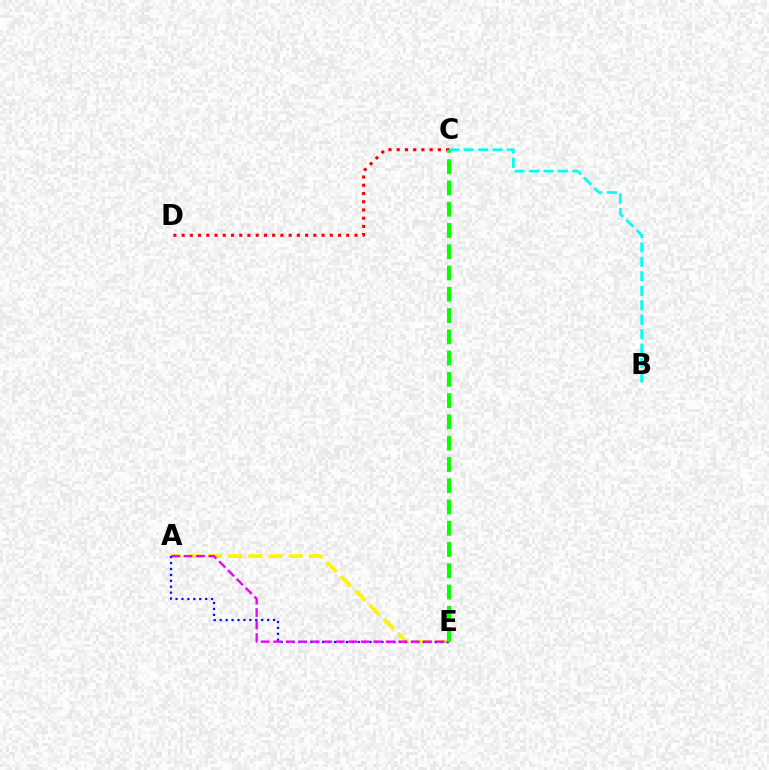{('A', 'E'): [{'color': '#fcf500', 'line_style': 'dashed', 'thickness': 2.75}, {'color': '#0010ff', 'line_style': 'dotted', 'thickness': 1.61}, {'color': '#ee00ff', 'line_style': 'dashed', 'thickness': 1.7}], ('C', 'D'): [{'color': '#ff0000', 'line_style': 'dotted', 'thickness': 2.24}], ('C', 'E'): [{'color': '#08ff00', 'line_style': 'dashed', 'thickness': 2.89}], ('B', 'C'): [{'color': '#00fff6', 'line_style': 'dashed', 'thickness': 1.96}]}